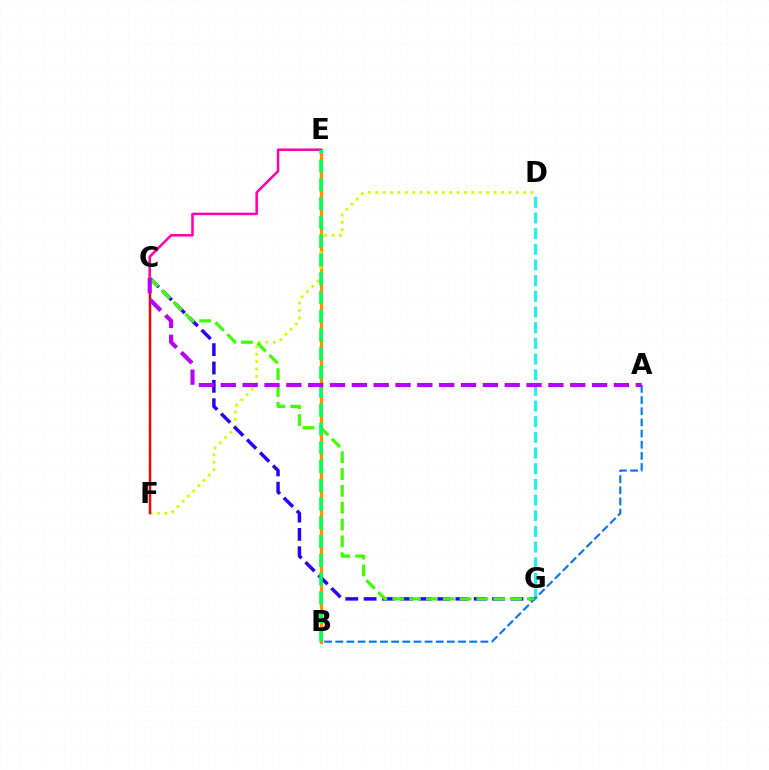{('B', 'E'): [{'color': '#ff9400', 'line_style': 'solid', 'thickness': 2.35}, {'color': '#00ff5c', 'line_style': 'dashed', 'thickness': 2.55}], ('D', 'F'): [{'color': '#d1ff00', 'line_style': 'dotted', 'thickness': 2.01}], ('D', 'G'): [{'color': '#00fff6', 'line_style': 'dashed', 'thickness': 2.13}], ('A', 'B'): [{'color': '#0074ff', 'line_style': 'dashed', 'thickness': 1.52}], ('C', 'F'): [{'color': '#ff0000', 'line_style': 'solid', 'thickness': 1.78}], ('C', 'G'): [{'color': '#2500ff', 'line_style': 'dashed', 'thickness': 2.49}, {'color': '#3dff00', 'line_style': 'dashed', 'thickness': 2.29}], ('C', 'E'): [{'color': '#ff00ac', 'line_style': 'solid', 'thickness': 1.8}], ('A', 'C'): [{'color': '#b900ff', 'line_style': 'dashed', 'thickness': 2.97}]}